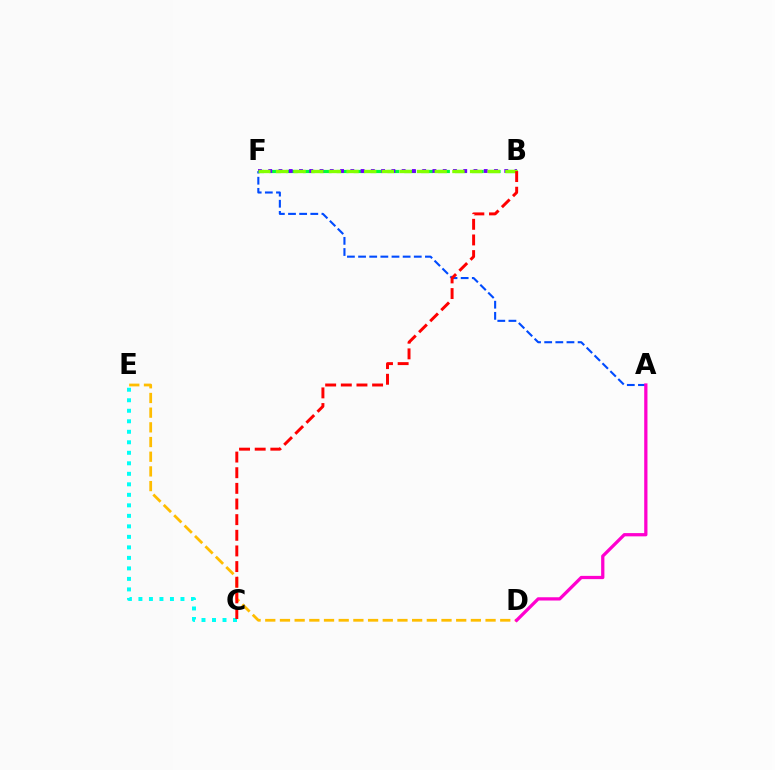{('B', 'F'): [{'color': '#00ff39', 'line_style': 'dashed', 'thickness': 2.3}, {'color': '#7200ff', 'line_style': 'dotted', 'thickness': 2.79}, {'color': '#84ff00', 'line_style': 'dashed', 'thickness': 2.4}], ('D', 'E'): [{'color': '#ffbd00', 'line_style': 'dashed', 'thickness': 2.0}], ('A', 'F'): [{'color': '#004bff', 'line_style': 'dashed', 'thickness': 1.51}], ('A', 'D'): [{'color': '#ff00cf', 'line_style': 'solid', 'thickness': 2.35}], ('C', 'E'): [{'color': '#00fff6', 'line_style': 'dotted', 'thickness': 2.86}], ('B', 'C'): [{'color': '#ff0000', 'line_style': 'dashed', 'thickness': 2.13}]}